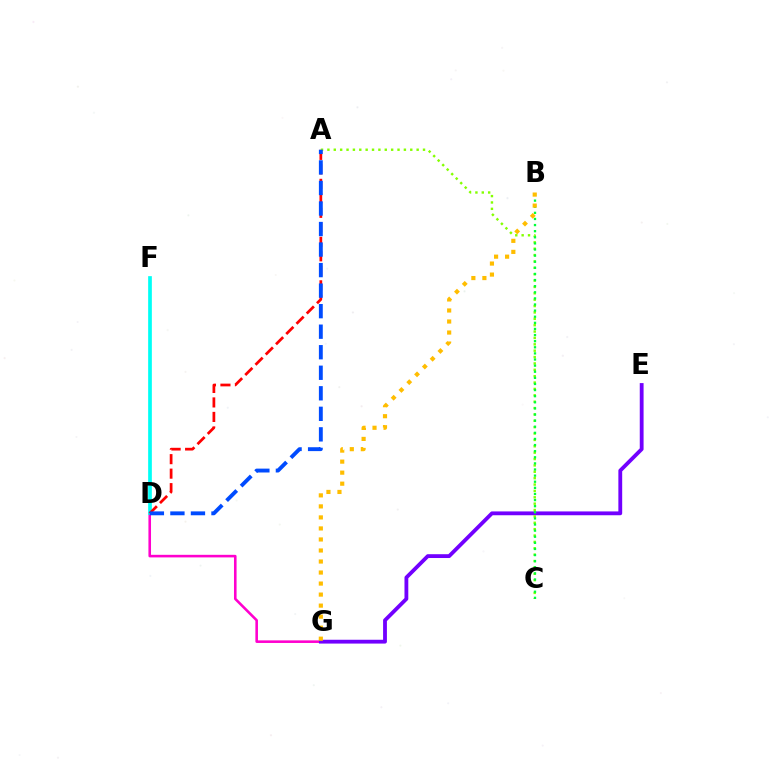{('D', 'G'): [{'color': '#ff00cf', 'line_style': 'solid', 'thickness': 1.86}], ('D', 'F'): [{'color': '#00fff6', 'line_style': 'solid', 'thickness': 2.66}], ('E', 'G'): [{'color': '#7200ff', 'line_style': 'solid', 'thickness': 2.75}], ('A', 'D'): [{'color': '#ff0000', 'line_style': 'dashed', 'thickness': 1.97}, {'color': '#004bff', 'line_style': 'dashed', 'thickness': 2.79}], ('A', 'C'): [{'color': '#84ff00', 'line_style': 'dotted', 'thickness': 1.73}], ('B', 'C'): [{'color': '#00ff39', 'line_style': 'dotted', 'thickness': 1.66}], ('B', 'G'): [{'color': '#ffbd00', 'line_style': 'dotted', 'thickness': 3.0}]}